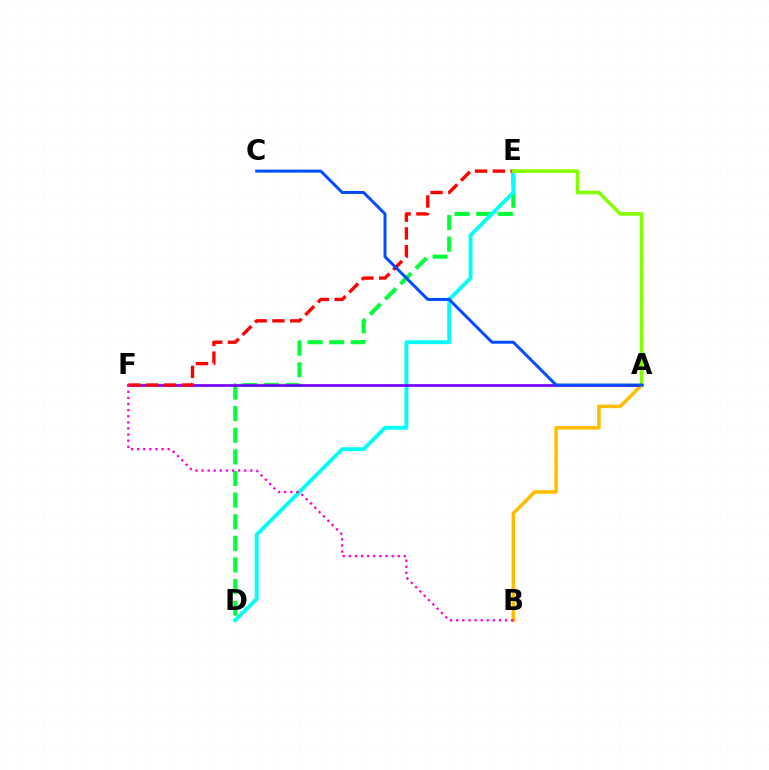{('D', 'E'): [{'color': '#00ff39', 'line_style': 'dashed', 'thickness': 2.94}, {'color': '#00fff6', 'line_style': 'solid', 'thickness': 2.78}], ('A', 'B'): [{'color': '#ffbd00', 'line_style': 'solid', 'thickness': 2.55}], ('A', 'F'): [{'color': '#7200ff', 'line_style': 'solid', 'thickness': 1.93}], ('E', 'F'): [{'color': '#ff0000', 'line_style': 'dashed', 'thickness': 2.41}], ('A', 'E'): [{'color': '#84ff00', 'line_style': 'solid', 'thickness': 2.57}], ('B', 'F'): [{'color': '#ff00cf', 'line_style': 'dotted', 'thickness': 1.66}], ('A', 'C'): [{'color': '#004bff', 'line_style': 'solid', 'thickness': 2.13}]}